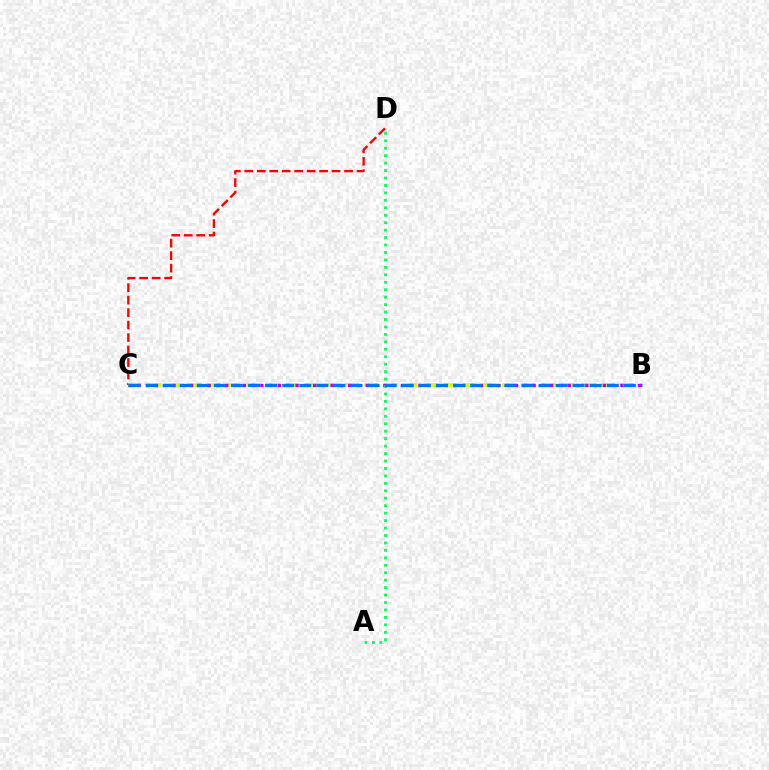{('C', 'D'): [{'color': '#ff0000', 'line_style': 'dashed', 'thickness': 1.69}], ('B', 'C'): [{'color': '#d1ff00', 'line_style': 'dashed', 'thickness': 2.68}, {'color': '#b900ff', 'line_style': 'dotted', 'thickness': 2.39}, {'color': '#0074ff', 'line_style': 'dashed', 'thickness': 2.32}], ('A', 'D'): [{'color': '#00ff5c', 'line_style': 'dotted', 'thickness': 2.02}]}